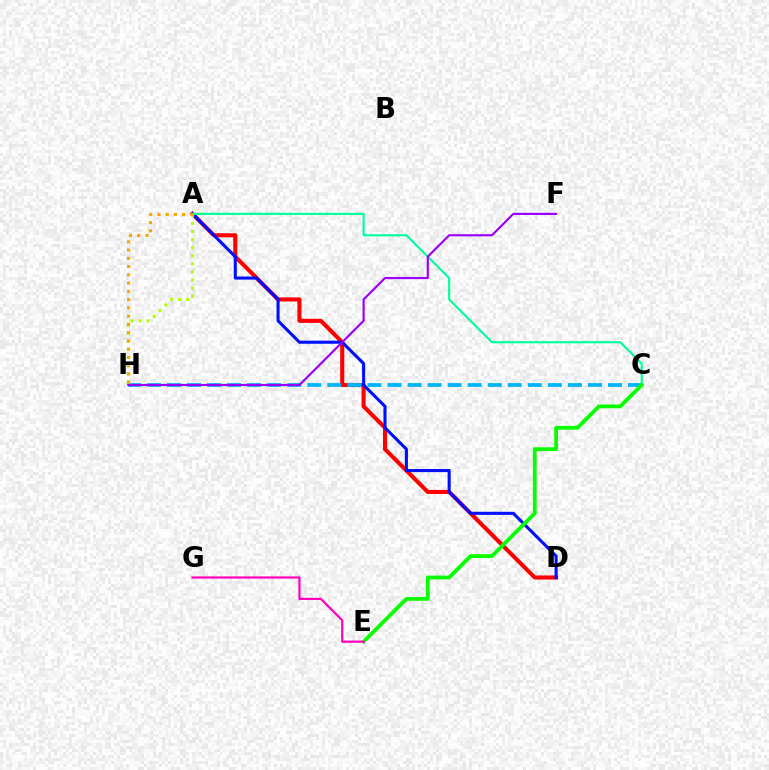{('A', 'D'): [{'color': '#ff0000', 'line_style': 'solid', 'thickness': 2.94}, {'color': '#0010ff', 'line_style': 'solid', 'thickness': 2.22}], ('C', 'H'): [{'color': '#00b5ff', 'line_style': 'dashed', 'thickness': 2.72}], ('A', 'C'): [{'color': '#00ff9d', 'line_style': 'solid', 'thickness': 1.54}], ('A', 'H'): [{'color': '#b3ff00', 'line_style': 'dotted', 'thickness': 2.19}, {'color': '#ffa500', 'line_style': 'dotted', 'thickness': 2.24}], ('F', 'H'): [{'color': '#9b00ff', 'line_style': 'solid', 'thickness': 1.57}], ('C', 'E'): [{'color': '#08ff00', 'line_style': 'solid', 'thickness': 2.74}], ('E', 'G'): [{'color': '#ff00bd', 'line_style': 'solid', 'thickness': 1.59}]}